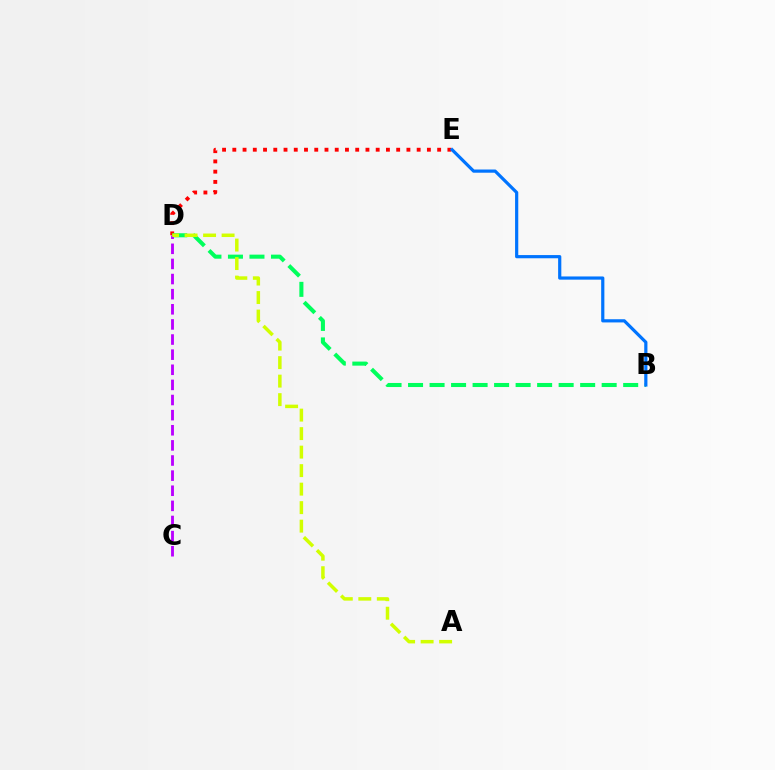{('D', 'E'): [{'color': '#ff0000', 'line_style': 'dotted', 'thickness': 2.78}], ('B', 'D'): [{'color': '#00ff5c', 'line_style': 'dashed', 'thickness': 2.92}], ('C', 'D'): [{'color': '#b900ff', 'line_style': 'dashed', 'thickness': 2.05}], ('B', 'E'): [{'color': '#0074ff', 'line_style': 'solid', 'thickness': 2.3}], ('A', 'D'): [{'color': '#d1ff00', 'line_style': 'dashed', 'thickness': 2.51}]}